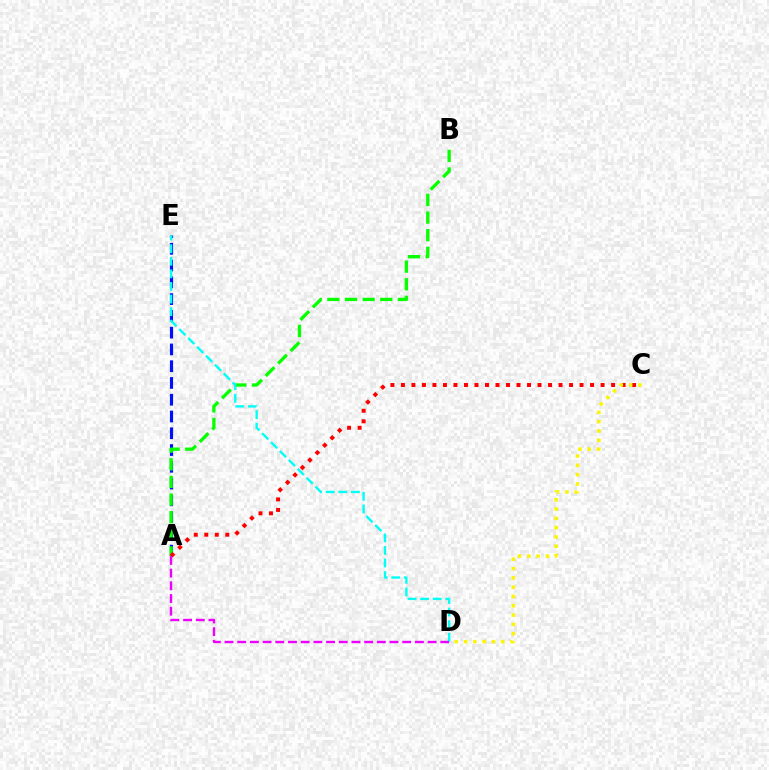{('A', 'E'): [{'color': '#0010ff', 'line_style': 'dashed', 'thickness': 2.28}], ('A', 'B'): [{'color': '#08ff00', 'line_style': 'dashed', 'thickness': 2.4}], ('A', 'C'): [{'color': '#ff0000', 'line_style': 'dotted', 'thickness': 2.86}], ('D', 'E'): [{'color': '#00fff6', 'line_style': 'dashed', 'thickness': 1.71}], ('C', 'D'): [{'color': '#fcf500', 'line_style': 'dotted', 'thickness': 2.53}], ('A', 'D'): [{'color': '#ee00ff', 'line_style': 'dashed', 'thickness': 1.72}]}